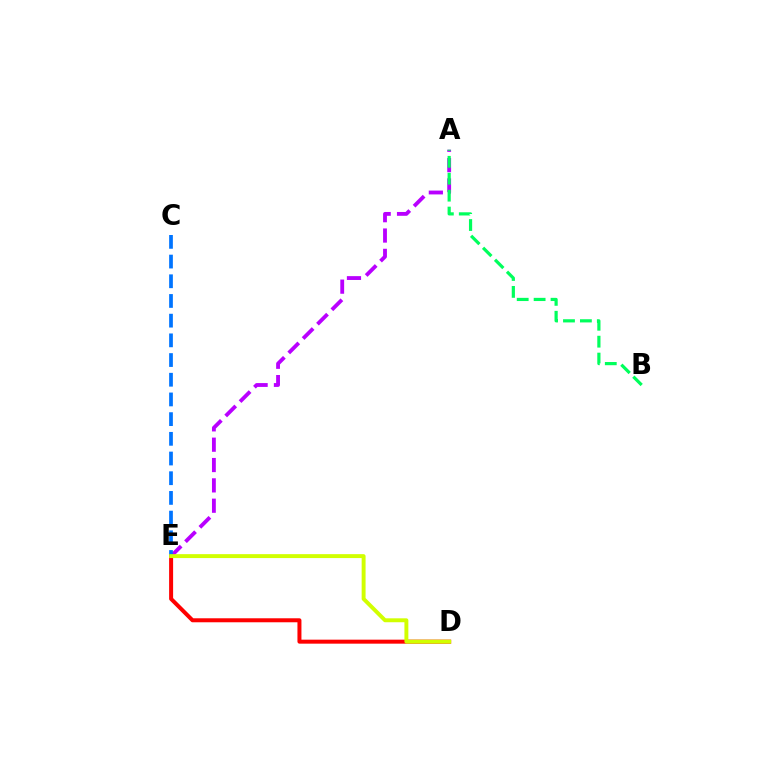{('D', 'E'): [{'color': '#ff0000', 'line_style': 'solid', 'thickness': 2.88}, {'color': '#d1ff00', 'line_style': 'solid', 'thickness': 2.83}], ('A', 'E'): [{'color': '#b900ff', 'line_style': 'dashed', 'thickness': 2.76}], ('C', 'E'): [{'color': '#0074ff', 'line_style': 'dashed', 'thickness': 2.68}], ('A', 'B'): [{'color': '#00ff5c', 'line_style': 'dashed', 'thickness': 2.3}]}